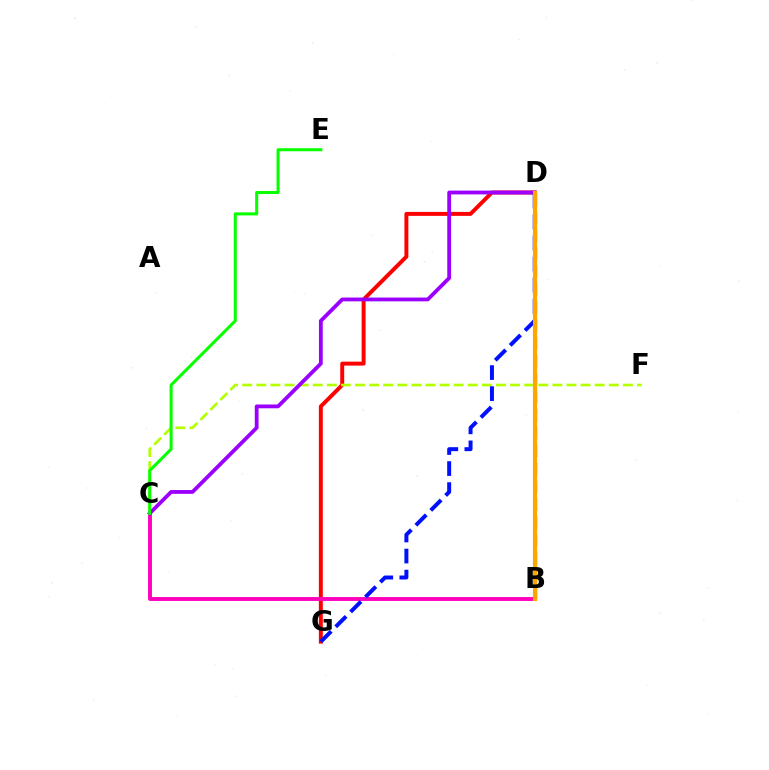{('D', 'G'): [{'color': '#ff0000', 'line_style': 'solid', 'thickness': 2.84}, {'color': '#0010ff', 'line_style': 'dashed', 'thickness': 2.86}], ('B', 'C'): [{'color': '#ff00bd', 'line_style': 'solid', 'thickness': 2.8}], ('B', 'D'): [{'color': '#00ff9d', 'line_style': 'dotted', 'thickness': 2.94}, {'color': '#00b5ff', 'line_style': 'dashed', 'thickness': 2.44}, {'color': '#ffa500', 'line_style': 'solid', 'thickness': 2.98}], ('C', 'F'): [{'color': '#b3ff00', 'line_style': 'dashed', 'thickness': 1.92}], ('C', 'D'): [{'color': '#9b00ff', 'line_style': 'solid', 'thickness': 2.73}], ('C', 'E'): [{'color': '#08ff00', 'line_style': 'solid', 'thickness': 2.19}]}